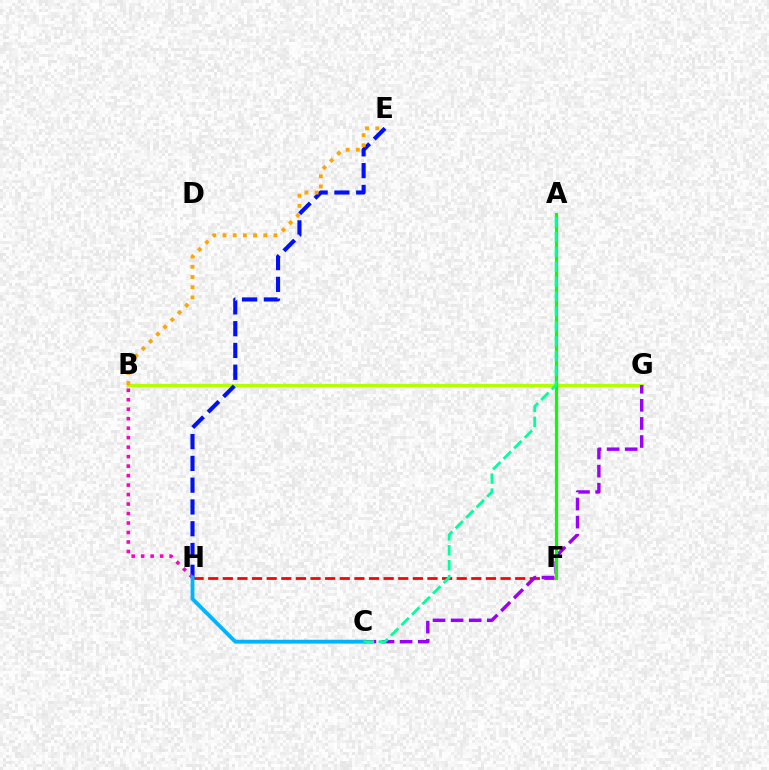{('B', 'G'): [{'color': '#b3ff00', 'line_style': 'solid', 'thickness': 2.42}], ('E', 'H'): [{'color': '#0010ff', 'line_style': 'dashed', 'thickness': 2.96}], ('B', 'E'): [{'color': '#ffa500', 'line_style': 'dotted', 'thickness': 2.77}], ('F', 'H'): [{'color': '#ff0000', 'line_style': 'dashed', 'thickness': 1.99}], ('C', 'G'): [{'color': '#9b00ff', 'line_style': 'dashed', 'thickness': 2.46}], ('A', 'F'): [{'color': '#08ff00', 'line_style': 'solid', 'thickness': 2.29}], ('B', 'H'): [{'color': '#ff00bd', 'line_style': 'dotted', 'thickness': 2.58}], ('C', 'H'): [{'color': '#00b5ff', 'line_style': 'solid', 'thickness': 2.76}], ('A', 'C'): [{'color': '#00ff9d', 'line_style': 'dashed', 'thickness': 2.02}]}